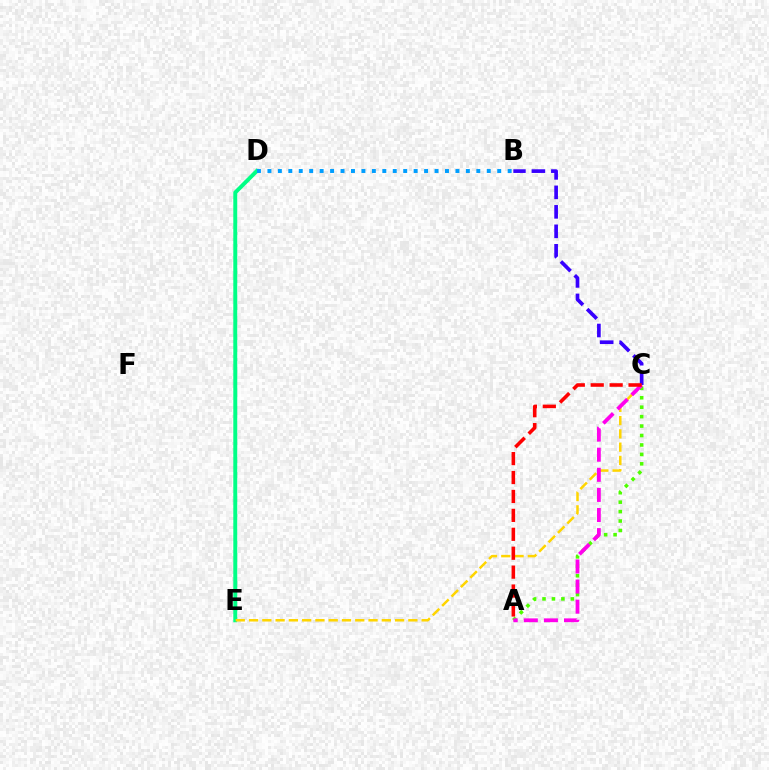{('A', 'C'): [{'color': '#4fff00', 'line_style': 'dotted', 'thickness': 2.56}, {'color': '#ff00ed', 'line_style': 'dashed', 'thickness': 2.73}, {'color': '#ff0000', 'line_style': 'dashed', 'thickness': 2.57}], ('D', 'E'): [{'color': '#00ff86', 'line_style': 'solid', 'thickness': 2.85}], ('B', 'C'): [{'color': '#3700ff', 'line_style': 'dashed', 'thickness': 2.65}], ('C', 'E'): [{'color': '#ffd500', 'line_style': 'dashed', 'thickness': 1.8}], ('B', 'D'): [{'color': '#009eff', 'line_style': 'dotted', 'thickness': 2.84}]}